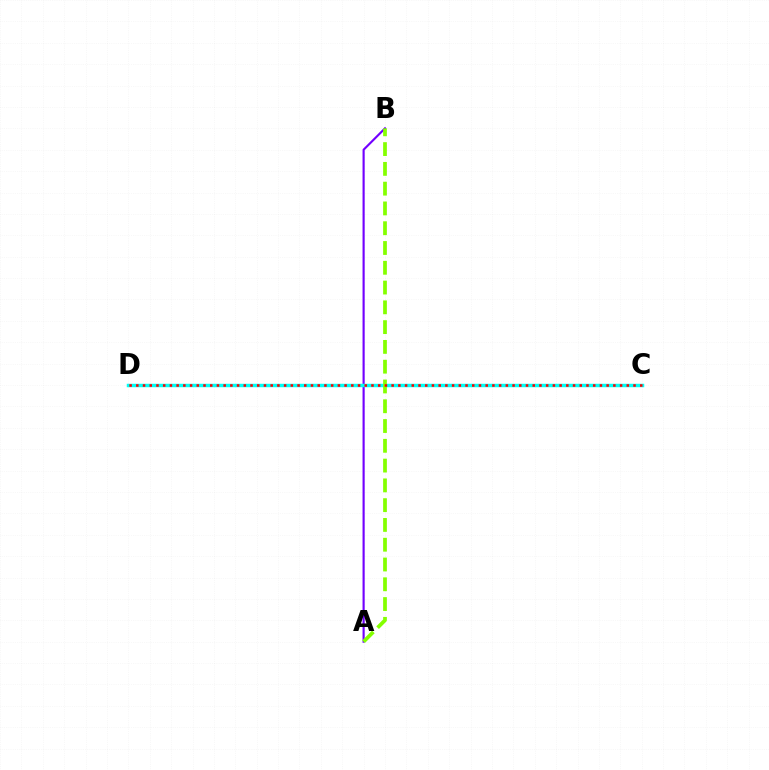{('A', 'B'): [{'color': '#7200ff', 'line_style': 'solid', 'thickness': 1.54}, {'color': '#84ff00', 'line_style': 'dashed', 'thickness': 2.69}], ('C', 'D'): [{'color': '#00fff6', 'line_style': 'solid', 'thickness': 2.49}, {'color': '#ff0000', 'line_style': 'dotted', 'thickness': 1.83}]}